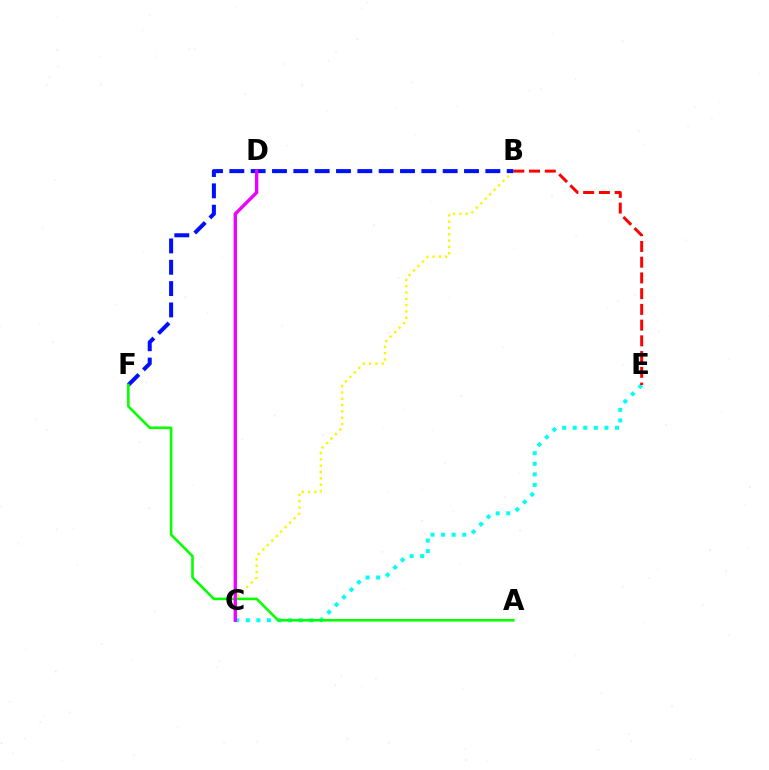{('B', 'C'): [{'color': '#fcf500', 'line_style': 'dotted', 'thickness': 1.72}], ('C', 'E'): [{'color': '#00fff6', 'line_style': 'dotted', 'thickness': 2.87}], ('B', 'E'): [{'color': '#ff0000', 'line_style': 'dashed', 'thickness': 2.14}], ('B', 'F'): [{'color': '#0010ff', 'line_style': 'dashed', 'thickness': 2.9}], ('A', 'F'): [{'color': '#08ff00', 'line_style': 'solid', 'thickness': 1.87}], ('C', 'D'): [{'color': '#ee00ff', 'line_style': 'solid', 'thickness': 2.41}]}